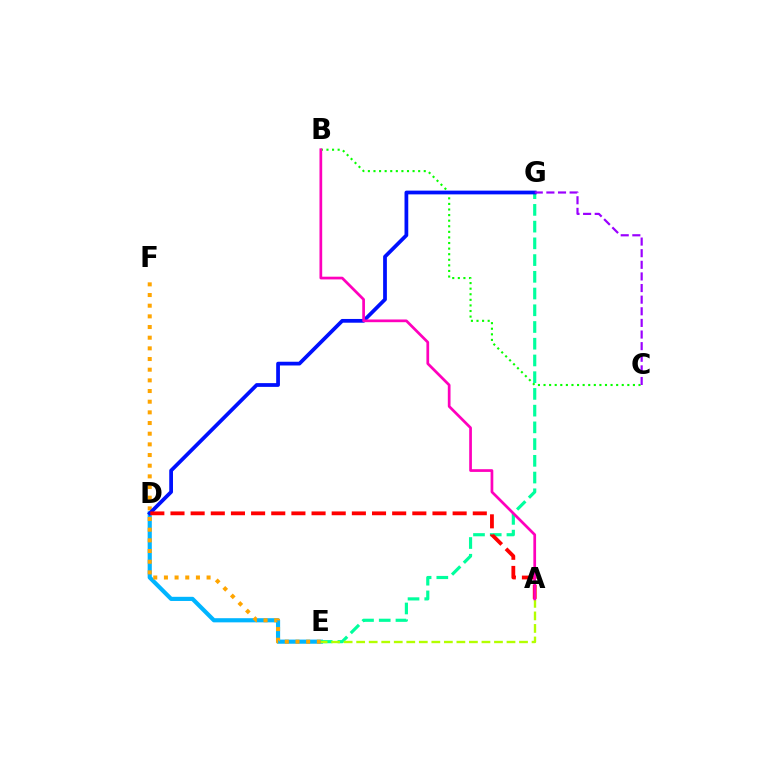{('D', 'E'): [{'color': '#00b5ff', 'line_style': 'solid', 'thickness': 2.99}], ('B', 'C'): [{'color': '#08ff00', 'line_style': 'dotted', 'thickness': 1.52}], ('E', 'F'): [{'color': '#ffa500', 'line_style': 'dotted', 'thickness': 2.9}], ('E', 'G'): [{'color': '#00ff9d', 'line_style': 'dashed', 'thickness': 2.27}], ('A', 'E'): [{'color': '#b3ff00', 'line_style': 'dashed', 'thickness': 1.7}], ('D', 'G'): [{'color': '#0010ff', 'line_style': 'solid', 'thickness': 2.7}], ('A', 'D'): [{'color': '#ff0000', 'line_style': 'dashed', 'thickness': 2.74}], ('A', 'B'): [{'color': '#ff00bd', 'line_style': 'solid', 'thickness': 1.96}], ('C', 'G'): [{'color': '#9b00ff', 'line_style': 'dashed', 'thickness': 1.58}]}